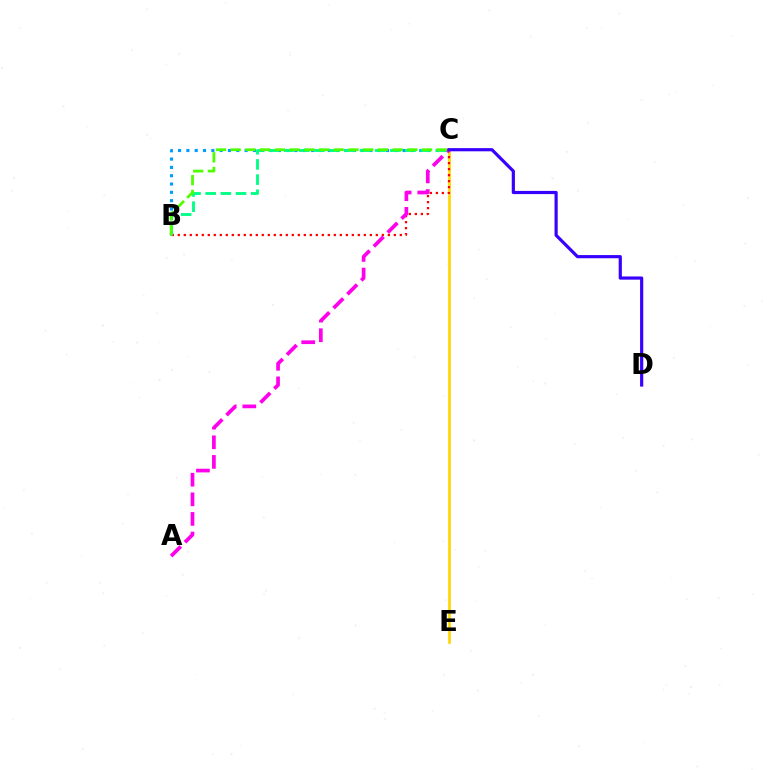{('B', 'C'): [{'color': '#009eff', 'line_style': 'dotted', 'thickness': 2.26}, {'color': '#ff0000', 'line_style': 'dotted', 'thickness': 1.63}, {'color': '#00ff86', 'line_style': 'dashed', 'thickness': 2.06}, {'color': '#4fff00', 'line_style': 'dashed', 'thickness': 2.0}], ('C', 'E'): [{'color': '#ffd500', 'line_style': 'solid', 'thickness': 1.92}], ('A', 'C'): [{'color': '#ff00ed', 'line_style': 'dashed', 'thickness': 2.66}], ('C', 'D'): [{'color': '#3700ff', 'line_style': 'solid', 'thickness': 2.29}]}